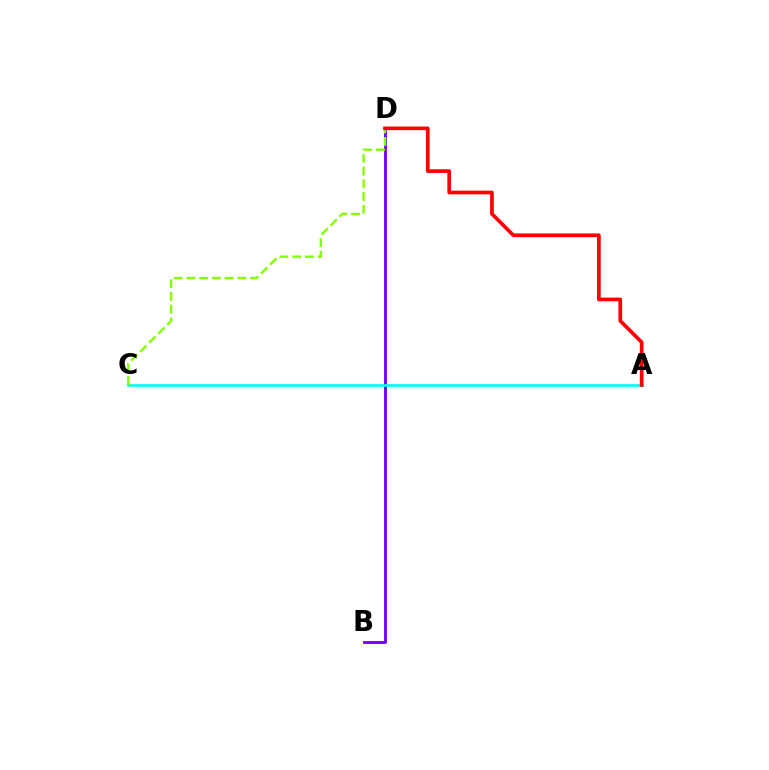{('B', 'D'): [{'color': '#7200ff', 'line_style': 'solid', 'thickness': 2.06}], ('A', 'C'): [{'color': '#00fff6', 'line_style': 'solid', 'thickness': 1.94}], ('C', 'D'): [{'color': '#84ff00', 'line_style': 'dashed', 'thickness': 1.73}], ('A', 'D'): [{'color': '#ff0000', 'line_style': 'solid', 'thickness': 2.65}]}